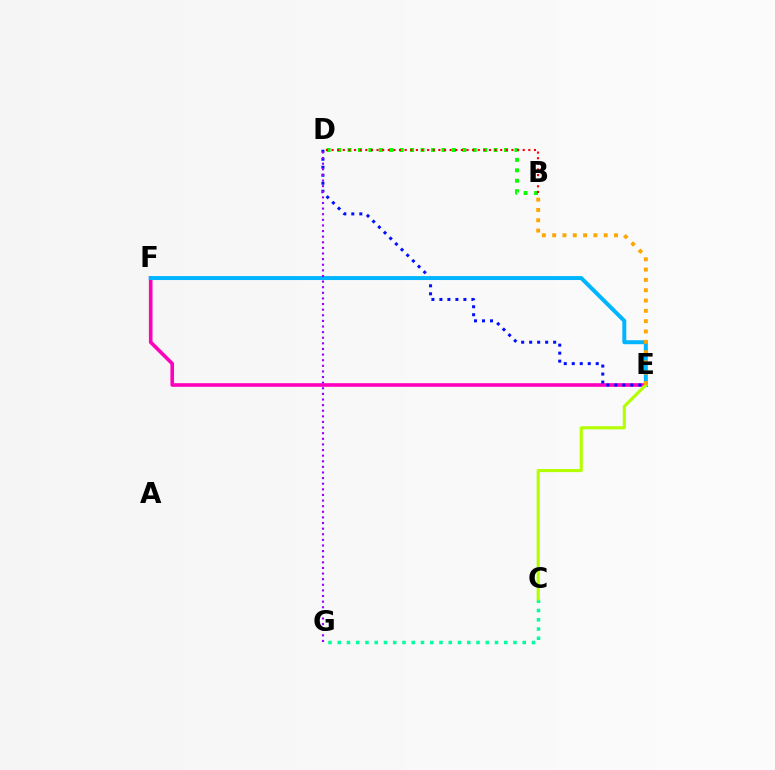{('E', 'F'): [{'color': '#ff00bd', 'line_style': 'solid', 'thickness': 2.61}, {'color': '#00b5ff', 'line_style': 'solid', 'thickness': 2.85}], ('C', 'G'): [{'color': '#00ff9d', 'line_style': 'dotted', 'thickness': 2.51}], ('D', 'E'): [{'color': '#0010ff', 'line_style': 'dotted', 'thickness': 2.17}], ('D', 'G'): [{'color': '#9b00ff', 'line_style': 'dotted', 'thickness': 1.53}], ('B', 'D'): [{'color': '#08ff00', 'line_style': 'dotted', 'thickness': 2.83}, {'color': '#ff0000', 'line_style': 'dotted', 'thickness': 1.53}], ('C', 'E'): [{'color': '#b3ff00', 'line_style': 'solid', 'thickness': 2.24}], ('B', 'E'): [{'color': '#ffa500', 'line_style': 'dotted', 'thickness': 2.8}]}